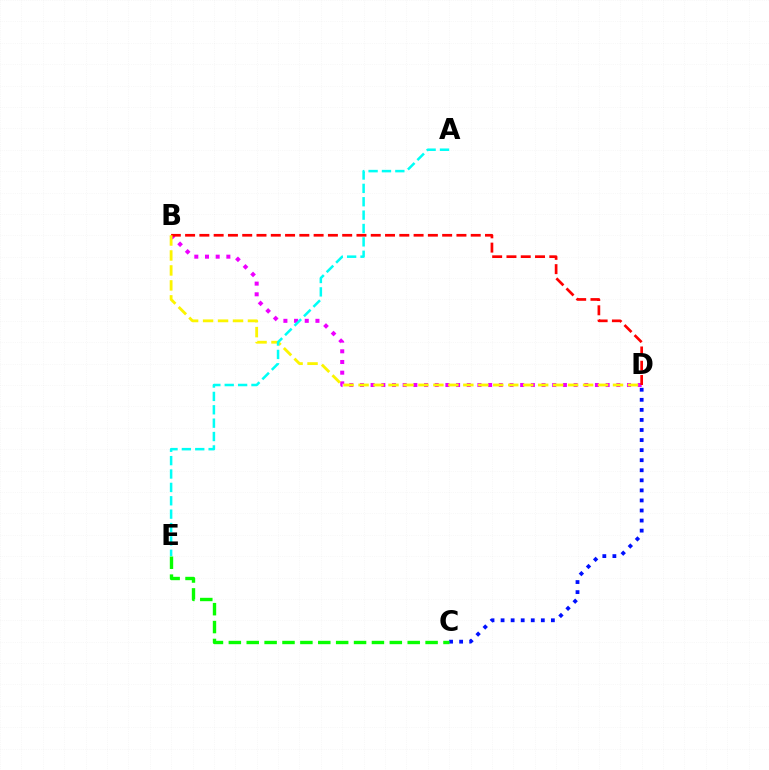{('B', 'D'): [{'color': '#ee00ff', 'line_style': 'dotted', 'thickness': 2.9}, {'color': '#ff0000', 'line_style': 'dashed', 'thickness': 1.94}, {'color': '#fcf500', 'line_style': 'dashed', 'thickness': 2.03}], ('C', 'D'): [{'color': '#0010ff', 'line_style': 'dotted', 'thickness': 2.73}], ('C', 'E'): [{'color': '#08ff00', 'line_style': 'dashed', 'thickness': 2.43}], ('A', 'E'): [{'color': '#00fff6', 'line_style': 'dashed', 'thickness': 1.82}]}